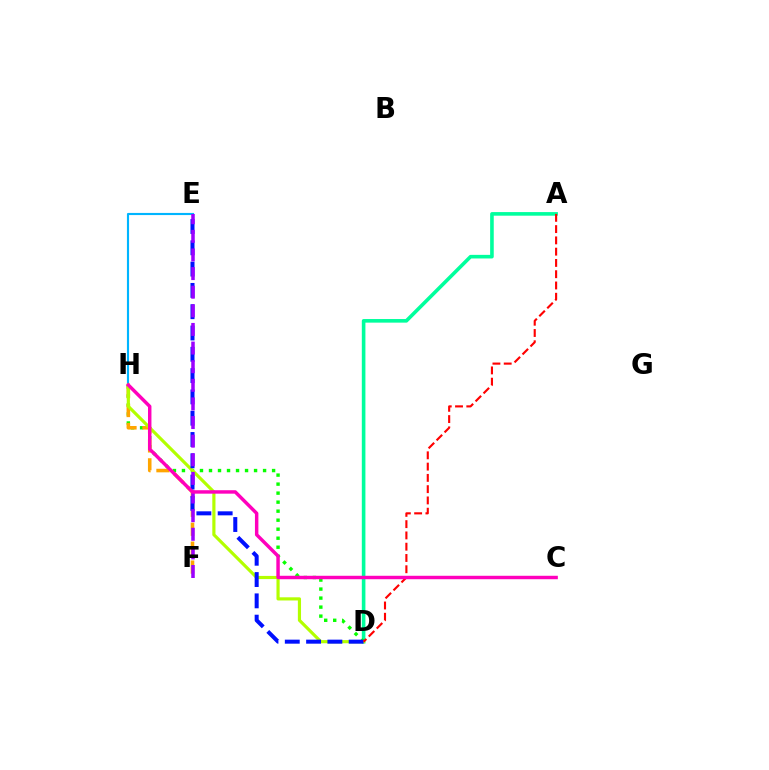{('E', 'H'): [{'color': '#00b5ff', 'line_style': 'solid', 'thickness': 1.54}], ('A', 'D'): [{'color': '#00ff9d', 'line_style': 'solid', 'thickness': 2.6}, {'color': '#ff0000', 'line_style': 'dashed', 'thickness': 1.53}], ('D', 'H'): [{'color': '#08ff00', 'line_style': 'dotted', 'thickness': 2.45}, {'color': '#b3ff00', 'line_style': 'solid', 'thickness': 2.28}], ('F', 'H'): [{'color': '#ffa500', 'line_style': 'dashed', 'thickness': 2.57}], ('D', 'E'): [{'color': '#0010ff', 'line_style': 'dashed', 'thickness': 2.89}], ('E', 'F'): [{'color': '#9b00ff', 'line_style': 'dashed', 'thickness': 2.53}], ('C', 'H'): [{'color': '#ff00bd', 'line_style': 'solid', 'thickness': 2.48}]}